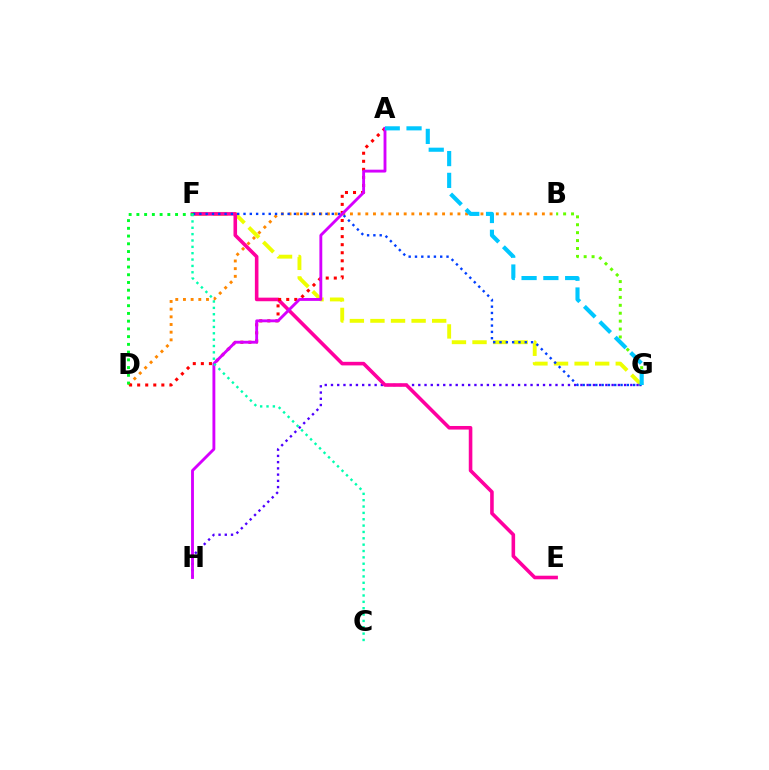{('F', 'G'): [{'color': '#eeff00', 'line_style': 'dashed', 'thickness': 2.8}, {'color': '#003fff', 'line_style': 'dotted', 'thickness': 1.71}], ('G', 'H'): [{'color': '#4f00ff', 'line_style': 'dotted', 'thickness': 1.69}], ('E', 'F'): [{'color': '#ff00a0', 'line_style': 'solid', 'thickness': 2.58}], ('B', 'D'): [{'color': '#ff8800', 'line_style': 'dotted', 'thickness': 2.09}], ('B', 'G'): [{'color': '#66ff00', 'line_style': 'dotted', 'thickness': 2.15}], ('A', 'D'): [{'color': '#ff0000', 'line_style': 'dotted', 'thickness': 2.19}], ('A', 'H'): [{'color': '#d600ff', 'line_style': 'solid', 'thickness': 2.06}], ('D', 'F'): [{'color': '#00ff27', 'line_style': 'dotted', 'thickness': 2.1}], ('C', 'F'): [{'color': '#00ffaf', 'line_style': 'dotted', 'thickness': 1.73}], ('A', 'G'): [{'color': '#00c7ff', 'line_style': 'dashed', 'thickness': 2.96}]}